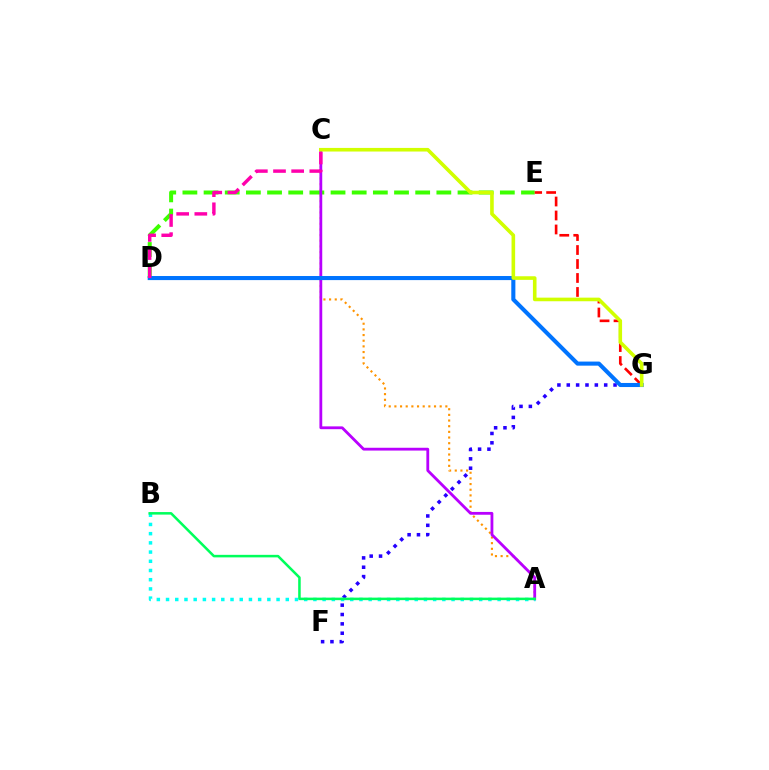{('D', 'E'): [{'color': '#3dff00', 'line_style': 'dashed', 'thickness': 2.87}], ('E', 'G'): [{'color': '#ff0000', 'line_style': 'dashed', 'thickness': 1.9}], ('A', 'C'): [{'color': '#ff9400', 'line_style': 'dotted', 'thickness': 1.54}, {'color': '#b900ff', 'line_style': 'solid', 'thickness': 2.02}], ('F', 'G'): [{'color': '#2500ff', 'line_style': 'dotted', 'thickness': 2.54}], ('A', 'B'): [{'color': '#00fff6', 'line_style': 'dotted', 'thickness': 2.5}, {'color': '#00ff5c', 'line_style': 'solid', 'thickness': 1.83}], ('D', 'G'): [{'color': '#0074ff', 'line_style': 'solid', 'thickness': 2.94}], ('C', 'D'): [{'color': '#ff00ac', 'line_style': 'dashed', 'thickness': 2.47}], ('C', 'G'): [{'color': '#d1ff00', 'line_style': 'solid', 'thickness': 2.6}]}